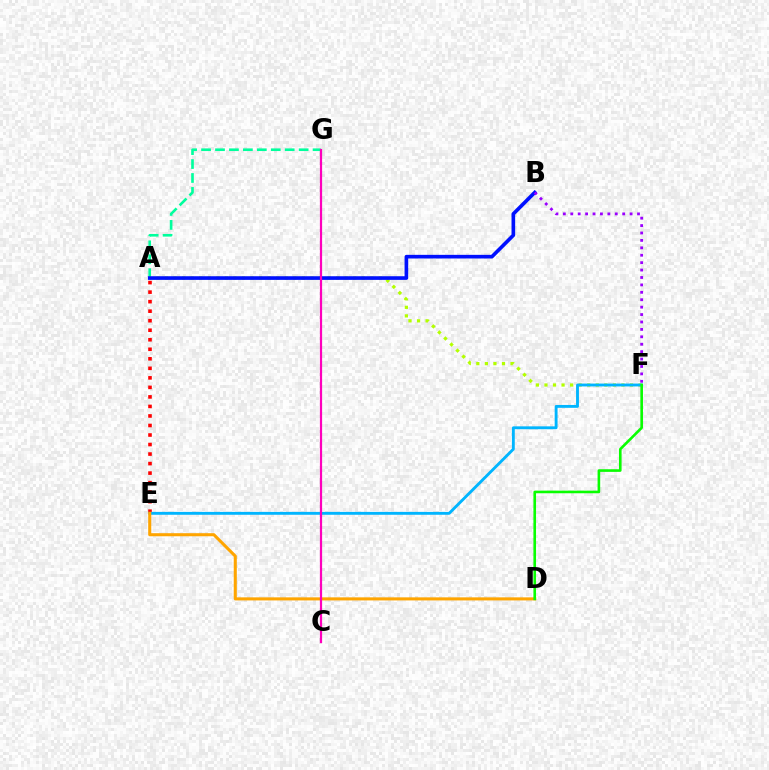{('A', 'G'): [{'color': '#00ff9d', 'line_style': 'dashed', 'thickness': 1.89}], ('A', 'F'): [{'color': '#b3ff00', 'line_style': 'dotted', 'thickness': 2.32}], ('A', 'E'): [{'color': '#ff0000', 'line_style': 'dotted', 'thickness': 2.59}], ('A', 'B'): [{'color': '#0010ff', 'line_style': 'solid', 'thickness': 2.63}], ('E', 'F'): [{'color': '#00b5ff', 'line_style': 'solid', 'thickness': 2.07}], ('D', 'E'): [{'color': '#ffa500', 'line_style': 'solid', 'thickness': 2.21}], ('B', 'F'): [{'color': '#9b00ff', 'line_style': 'dotted', 'thickness': 2.02}], ('C', 'G'): [{'color': '#ff00bd', 'line_style': 'solid', 'thickness': 1.6}], ('D', 'F'): [{'color': '#08ff00', 'line_style': 'solid', 'thickness': 1.89}]}